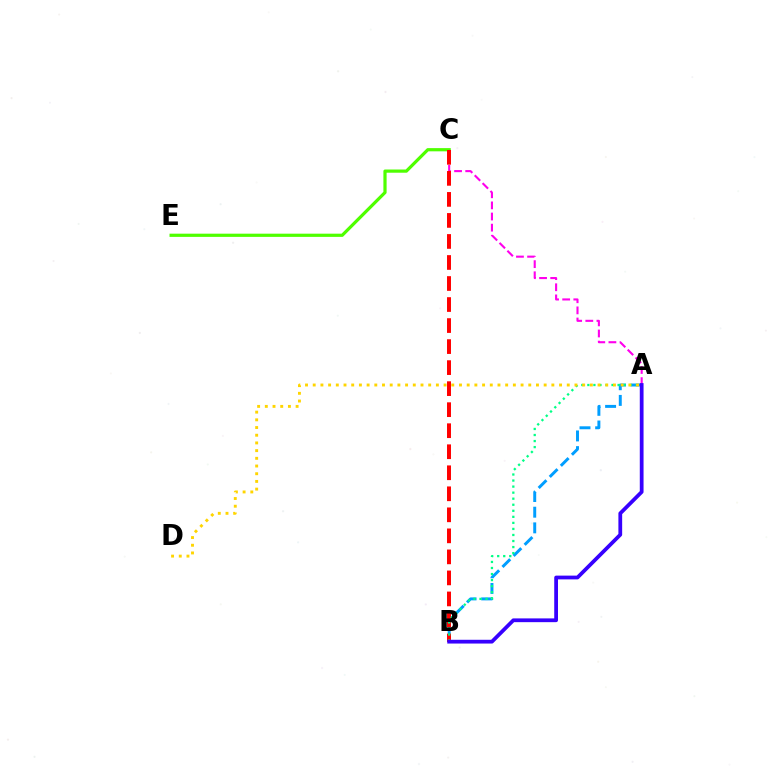{('A', 'C'): [{'color': '#ff00ed', 'line_style': 'dashed', 'thickness': 1.51}], ('C', 'E'): [{'color': '#4fff00', 'line_style': 'solid', 'thickness': 2.31}], ('A', 'B'): [{'color': '#009eff', 'line_style': 'dashed', 'thickness': 2.13}, {'color': '#00ff86', 'line_style': 'dotted', 'thickness': 1.64}, {'color': '#3700ff', 'line_style': 'solid', 'thickness': 2.71}], ('B', 'C'): [{'color': '#ff0000', 'line_style': 'dashed', 'thickness': 2.86}], ('A', 'D'): [{'color': '#ffd500', 'line_style': 'dotted', 'thickness': 2.09}]}